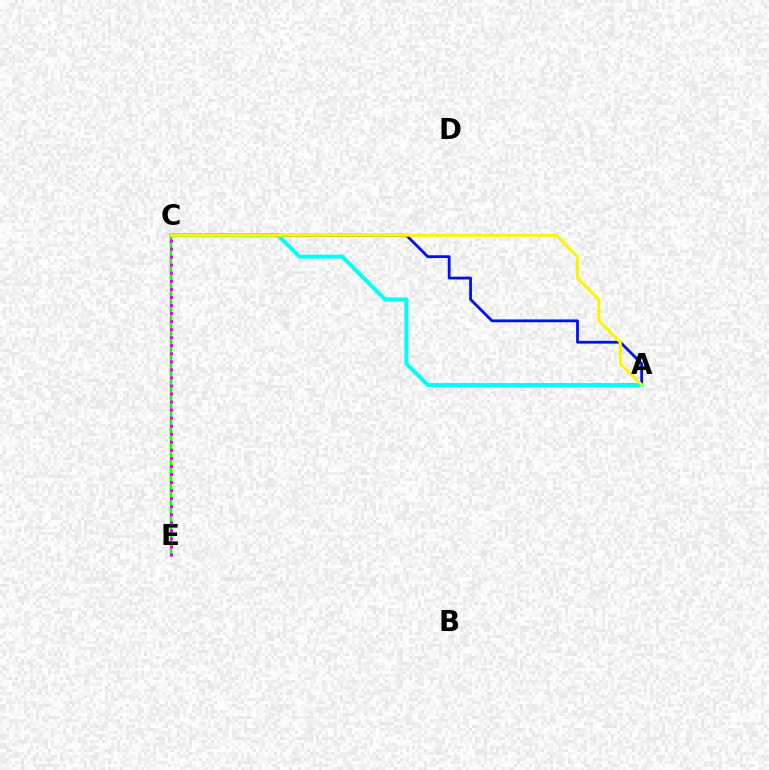{('C', 'E'): [{'color': '#ff0000', 'line_style': 'solid', 'thickness': 1.54}, {'color': '#08ff00', 'line_style': 'solid', 'thickness': 1.57}, {'color': '#ee00ff', 'line_style': 'dotted', 'thickness': 2.19}], ('A', 'C'): [{'color': '#0010ff', 'line_style': 'solid', 'thickness': 2.02}, {'color': '#00fff6', 'line_style': 'solid', 'thickness': 2.83}, {'color': '#fcf500', 'line_style': 'solid', 'thickness': 2.15}]}